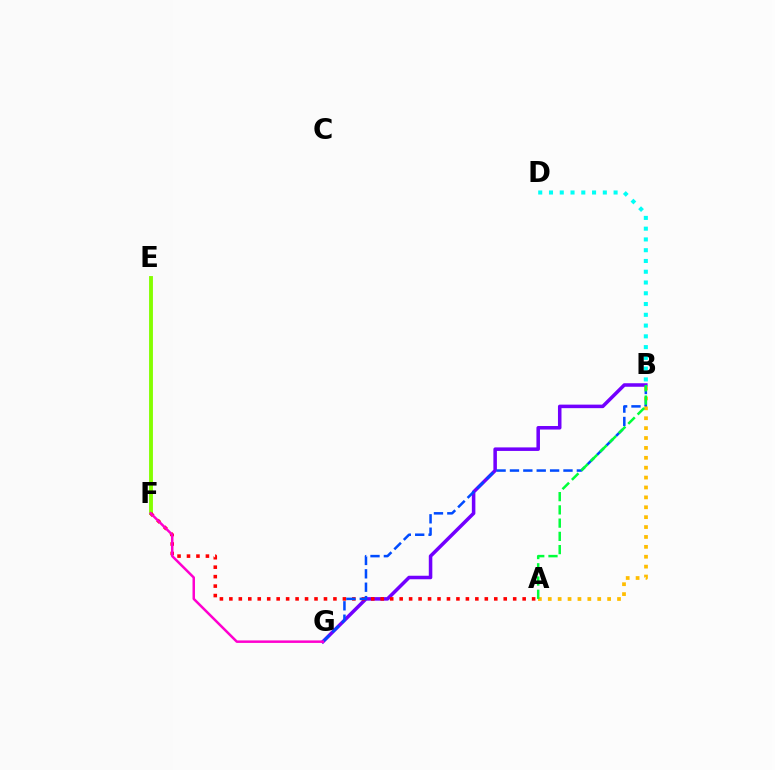{('E', 'F'): [{'color': '#84ff00', 'line_style': 'solid', 'thickness': 2.78}], ('B', 'G'): [{'color': '#7200ff', 'line_style': 'solid', 'thickness': 2.54}, {'color': '#004bff', 'line_style': 'dashed', 'thickness': 1.82}], ('B', 'D'): [{'color': '#00fff6', 'line_style': 'dotted', 'thickness': 2.93}], ('A', 'F'): [{'color': '#ff0000', 'line_style': 'dotted', 'thickness': 2.57}], ('F', 'G'): [{'color': '#ff00cf', 'line_style': 'solid', 'thickness': 1.8}], ('A', 'B'): [{'color': '#ffbd00', 'line_style': 'dotted', 'thickness': 2.69}, {'color': '#00ff39', 'line_style': 'dashed', 'thickness': 1.8}]}